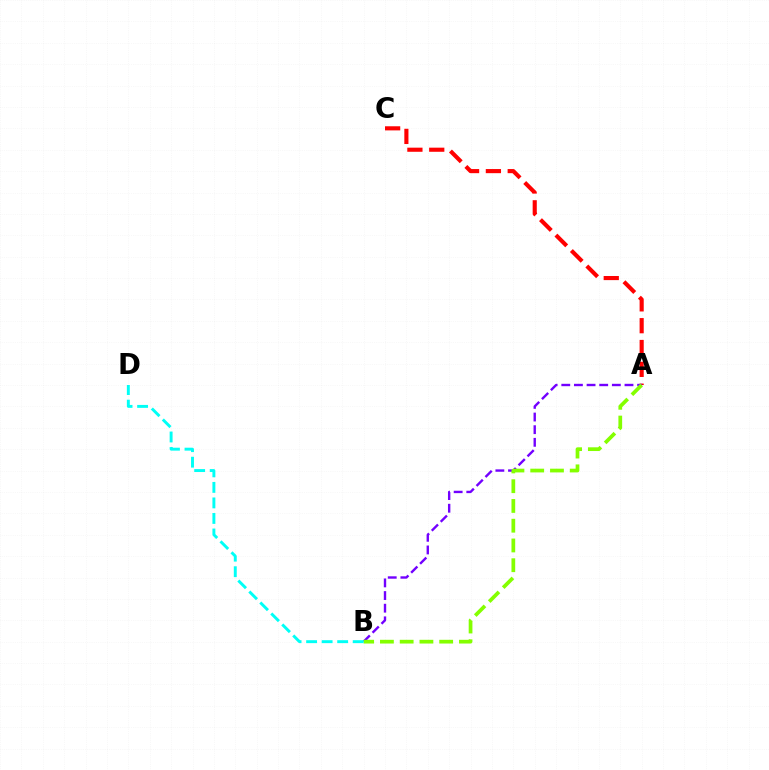{('A', 'C'): [{'color': '#ff0000', 'line_style': 'dashed', 'thickness': 2.97}], ('A', 'B'): [{'color': '#7200ff', 'line_style': 'dashed', 'thickness': 1.72}, {'color': '#84ff00', 'line_style': 'dashed', 'thickness': 2.68}], ('B', 'D'): [{'color': '#00fff6', 'line_style': 'dashed', 'thickness': 2.11}]}